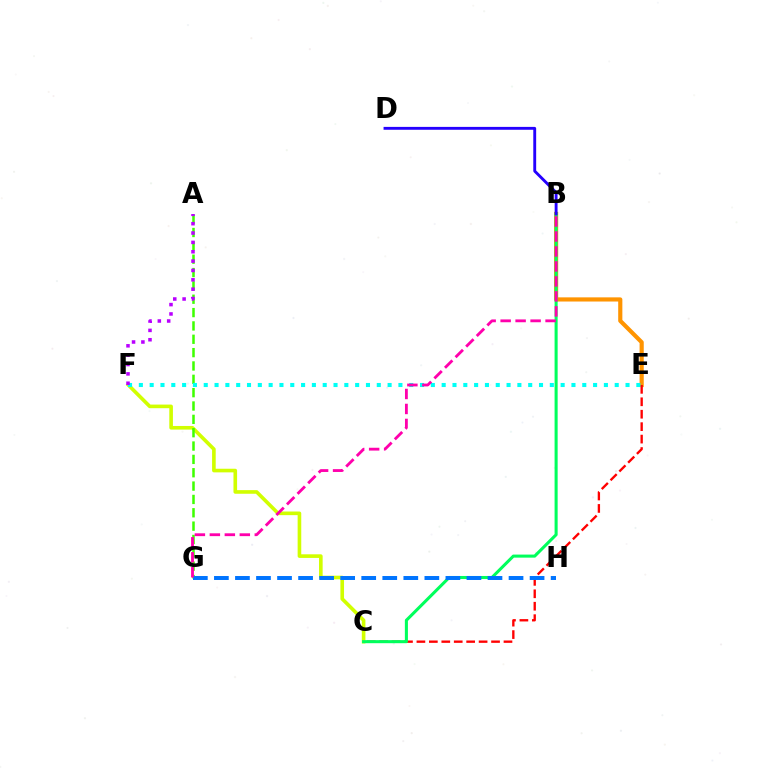{('C', 'F'): [{'color': '#d1ff00', 'line_style': 'solid', 'thickness': 2.61}], ('B', 'E'): [{'color': '#ff9400', 'line_style': 'solid', 'thickness': 2.99}], ('C', 'E'): [{'color': '#ff0000', 'line_style': 'dashed', 'thickness': 1.69}], ('A', 'G'): [{'color': '#3dff00', 'line_style': 'dashed', 'thickness': 1.81}], ('B', 'C'): [{'color': '#00ff5c', 'line_style': 'solid', 'thickness': 2.2}], ('G', 'H'): [{'color': '#0074ff', 'line_style': 'dashed', 'thickness': 2.86}], ('B', 'D'): [{'color': '#2500ff', 'line_style': 'solid', 'thickness': 2.07}], ('E', 'F'): [{'color': '#00fff6', 'line_style': 'dotted', 'thickness': 2.94}], ('B', 'G'): [{'color': '#ff00ac', 'line_style': 'dashed', 'thickness': 2.03}], ('A', 'F'): [{'color': '#b900ff', 'line_style': 'dotted', 'thickness': 2.54}]}